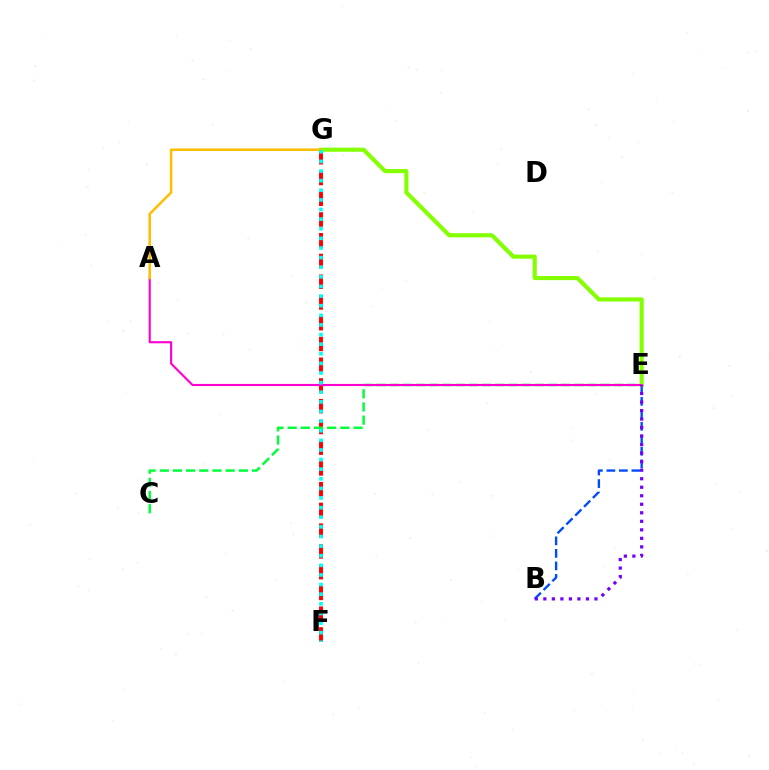{('B', 'E'): [{'color': '#004bff', 'line_style': 'dashed', 'thickness': 1.7}, {'color': '#7200ff', 'line_style': 'dotted', 'thickness': 2.31}], ('F', 'G'): [{'color': '#ff0000', 'line_style': 'dashed', 'thickness': 2.82}, {'color': '#00fff6', 'line_style': 'dotted', 'thickness': 2.61}], ('C', 'E'): [{'color': '#00ff39', 'line_style': 'dashed', 'thickness': 1.79}], ('E', 'G'): [{'color': '#84ff00', 'line_style': 'solid', 'thickness': 2.96}], ('A', 'E'): [{'color': '#ff00cf', 'line_style': 'solid', 'thickness': 1.53}], ('A', 'G'): [{'color': '#ffbd00', 'line_style': 'solid', 'thickness': 1.8}]}